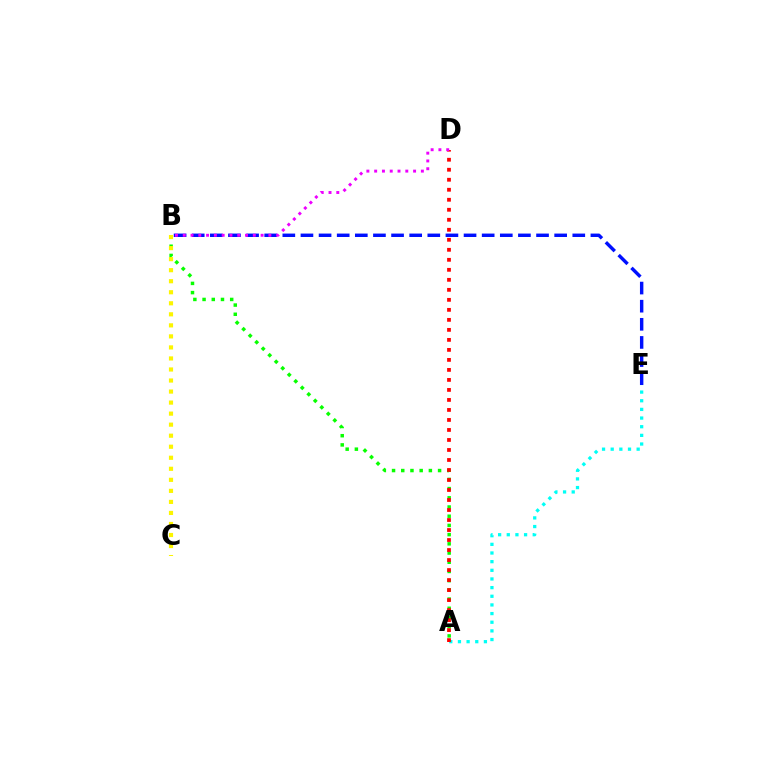{('A', 'B'): [{'color': '#08ff00', 'line_style': 'dotted', 'thickness': 2.5}], ('B', 'E'): [{'color': '#0010ff', 'line_style': 'dashed', 'thickness': 2.46}], ('A', 'E'): [{'color': '#00fff6', 'line_style': 'dotted', 'thickness': 2.35}], ('B', 'C'): [{'color': '#fcf500', 'line_style': 'dotted', 'thickness': 3.0}], ('A', 'D'): [{'color': '#ff0000', 'line_style': 'dotted', 'thickness': 2.72}], ('B', 'D'): [{'color': '#ee00ff', 'line_style': 'dotted', 'thickness': 2.12}]}